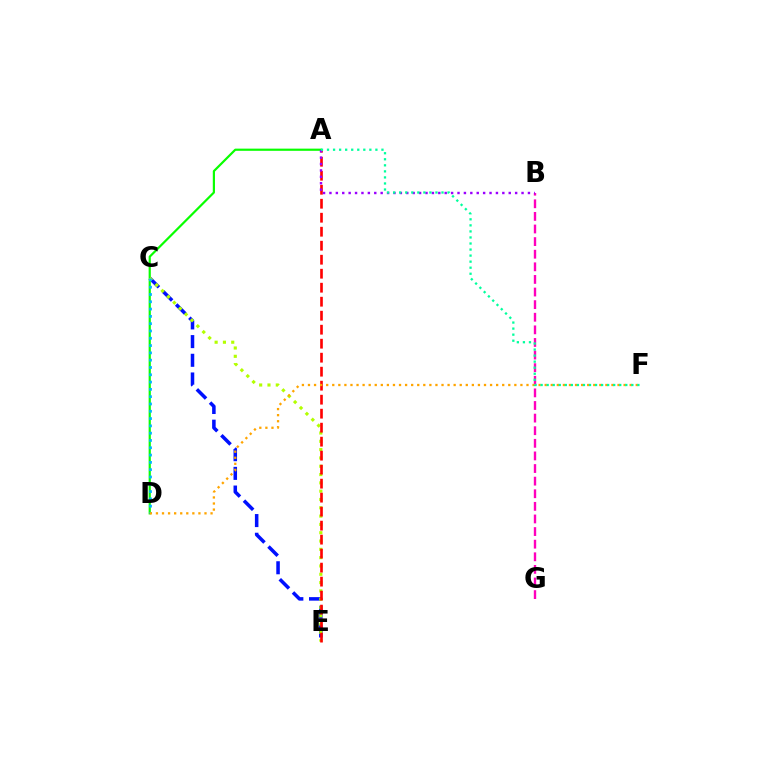{('C', 'E'): [{'color': '#0010ff', 'line_style': 'dashed', 'thickness': 2.54}, {'color': '#b3ff00', 'line_style': 'dotted', 'thickness': 2.26}], ('B', 'G'): [{'color': '#ff00bd', 'line_style': 'dashed', 'thickness': 1.71}], ('A', 'D'): [{'color': '#08ff00', 'line_style': 'solid', 'thickness': 1.58}], ('A', 'E'): [{'color': '#ff0000', 'line_style': 'dashed', 'thickness': 1.9}], ('A', 'B'): [{'color': '#9b00ff', 'line_style': 'dotted', 'thickness': 1.74}], ('C', 'D'): [{'color': '#00b5ff', 'line_style': 'dotted', 'thickness': 1.98}], ('D', 'F'): [{'color': '#ffa500', 'line_style': 'dotted', 'thickness': 1.65}], ('A', 'F'): [{'color': '#00ff9d', 'line_style': 'dotted', 'thickness': 1.64}]}